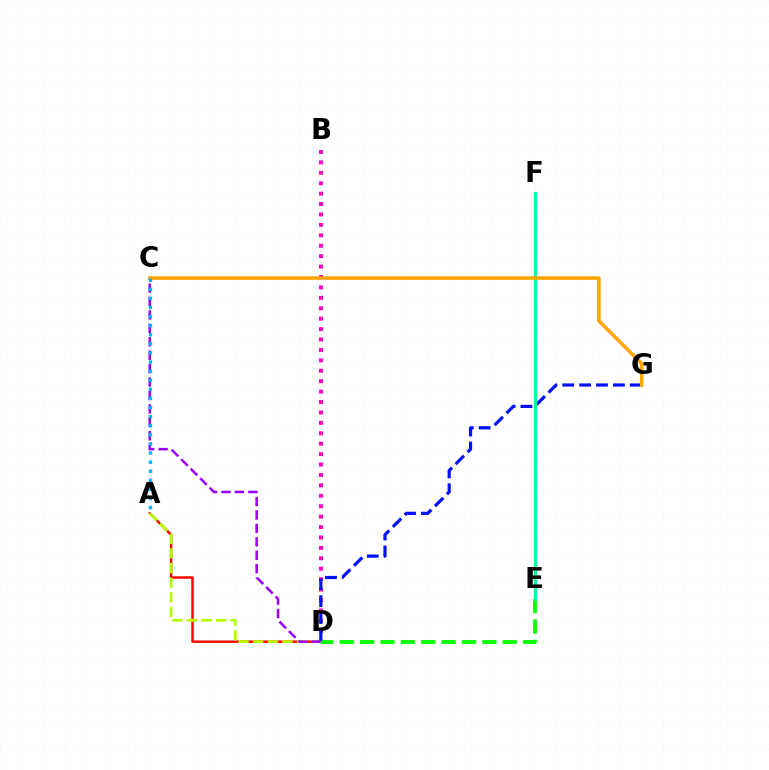{('A', 'D'): [{'color': '#ff0000', 'line_style': 'solid', 'thickness': 1.76}, {'color': '#b3ff00', 'line_style': 'dashed', 'thickness': 1.99}], ('B', 'D'): [{'color': '#ff00bd', 'line_style': 'dotted', 'thickness': 2.83}], ('D', 'E'): [{'color': '#08ff00', 'line_style': 'dashed', 'thickness': 2.77}], ('D', 'G'): [{'color': '#0010ff', 'line_style': 'dashed', 'thickness': 2.29}], ('C', 'D'): [{'color': '#9b00ff', 'line_style': 'dashed', 'thickness': 1.82}], ('E', 'F'): [{'color': '#00ff9d', 'line_style': 'solid', 'thickness': 2.32}], ('C', 'G'): [{'color': '#ffa500', 'line_style': 'solid', 'thickness': 2.56}], ('A', 'C'): [{'color': '#00b5ff', 'line_style': 'dotted', 'thickness': 2.47}]}